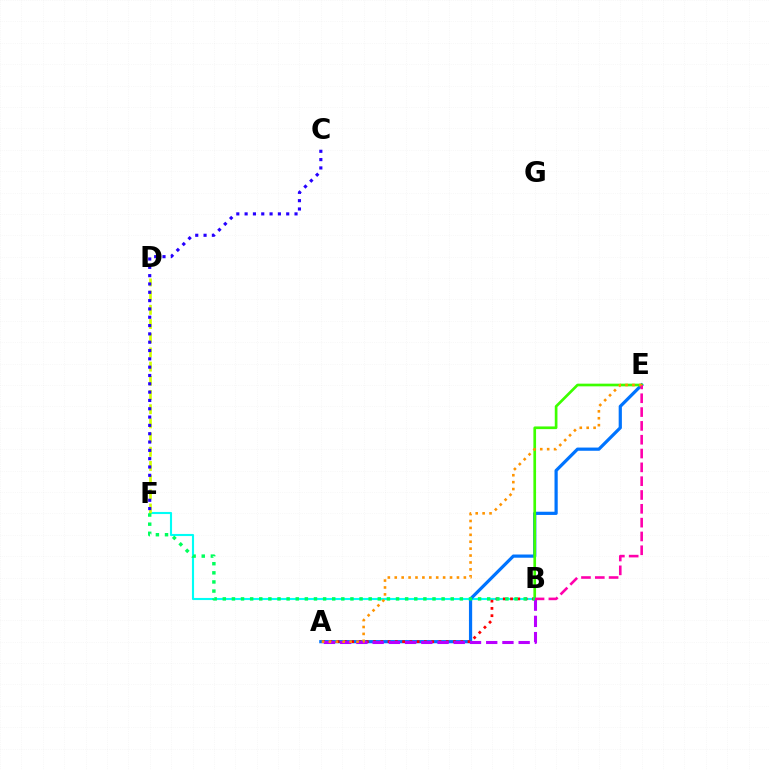{('B', 'F'): [{'color': '#00fff6', 'line_style': 'solid', 'thickness': 1.52}, {'color': '#00ff5c', 'line_style': 'dotted', 'thickness': 2.48}], ('A', 'E'): [{'color': '#0074ff', 'line_style': 'solid', 'thickness': 2.31}, {'color': '#ff9400', 'line_style': 'dotted', 'thickness': 1.88}], ('A', 'B'): [{'color': '#ff0000', 'line_style': 'dotted', 'thickness': 1.98}, {'color': '#b900ff', 'line_style': 'dashed', 'thickness': 2.2}], ('D', 'F'): [{'color': '#d1ff00', 'line_style': 'dashed', 'thickness': 1.93}], ('B', 'E'): [{'color': '#3dff00', 'line_style': 'solid', 'thickness': 1.93}, {'color': '#ff00ac', 'line_style': 'dashed', 'thickness': 1.88}], ('C', 'F'): [{'color': '#2500ff', 'line_style': 'dotted', 'thickness': 2.26}]}